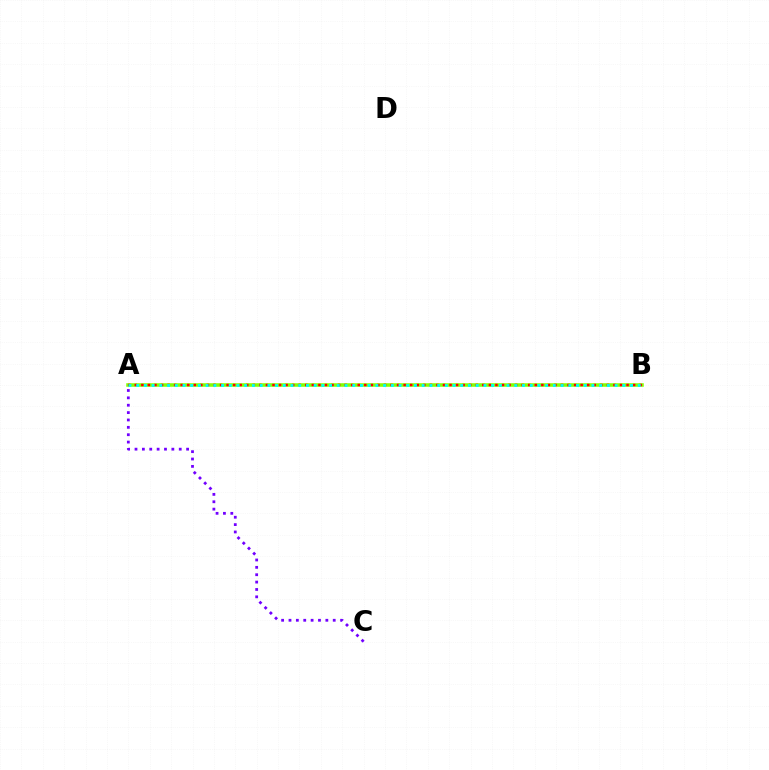{('A', 'B'): [{'color': '#84ff00', 'line_style': 'solid', 'thickness': 2.55}, {'color': '#ff0000', 'line_style': 'dotted', 'thickness': 1.78}, {'color': '#00fff6', 'line_style': 'dotted', 'thickness': 2.1}], ('A', 'C'): [{'color': '#7200ff', 'line_style': 'dotted', 'thickness': 2.0}]}